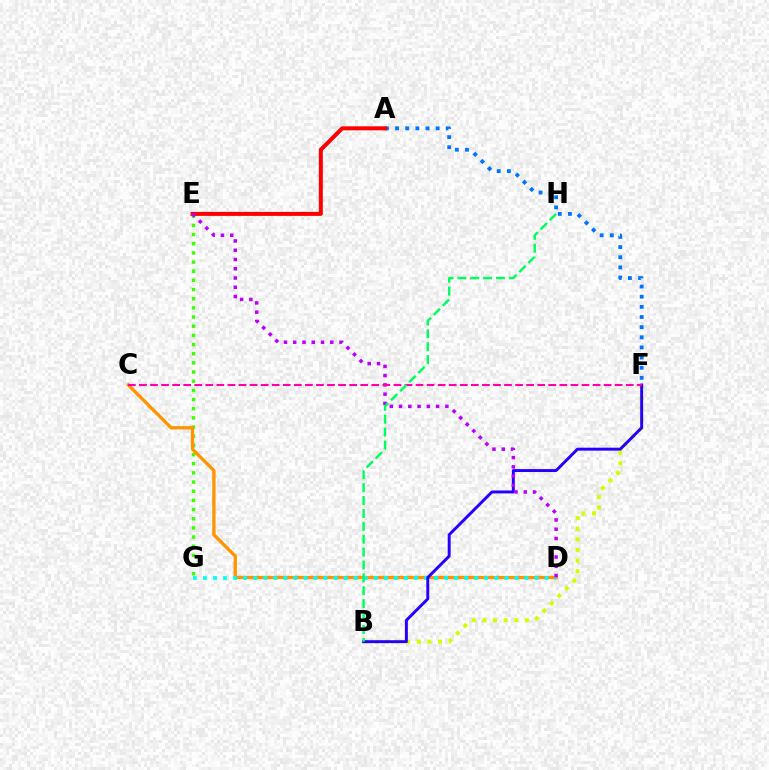{('B', 'F'): [{'color': '#d1ff00', 'line_style': 'dotted', 'thickness': 2.89}, {'color': '#2500ff', 'line_style': 'solid', 'thickness': 2.11}], ('E', 'G'): [{'color': '#3dff00', 'line_style': 'dotted', 'thickness': 2.49}], ('A', 'F'): [{'color': '#0074ff', 'line_style': 'dotted', 'thickness': 2.76}], ('C', 'D'): [{'color': '#ff9400', 'line_style': 'solid', 'thickness': 2.38}], ('D', 'G'): [{'color': '#00fff6', 'line_style': 'dotted', 'thickness': 2.73}], ('A', 'E'): [{'color': '#ff0000', 'line_style': 'solid', 'thickness': 2.88}], ('D', 'E'): [{'color': '#b900ff', 'line_style': 'dotted', 'thickness': 2.52}], ('C', 'F'): [{'color': '#ff00ac', 'line_style': 'dashed', 'thickness': 1.5}], ('B', 'H'): [{'color': '#00ff5c', 'line_style': 'dashed', 'thickness': 1.75}]}